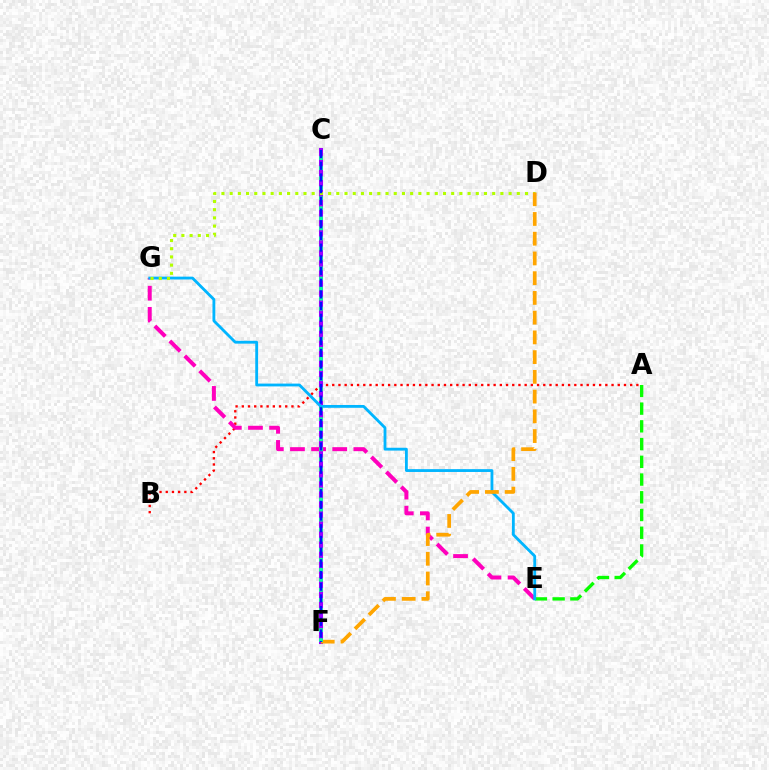{('A', 'B'): [{'color': '#ff0000', 'line_style': 'dotted', 'thickness': 1.69}], ('C', 'F'): [{'color': '#9b00ff', 'line_style': 'solid', 'thickness': 2.92}, {'color': '#00ff9d', 'line_style': 'dotted', 'thickness': 2.73}, {'color': '#0010ff', 'line_style': 'dashed', 'thickness': 1.59}], ('E', 'G'): [{'color': '#ff00bd', 'line_style': 'dashed', 'thickness': 2.87}, {'color': '#00b5ff', 'line_style': 'solid', 'thickness': 2.03}], ('A', 'E'): [{'color': '#08ff00', 'line_style': 'dashed', 'thickness': 2.41}], ('D', 'G'): [{'color': '#b3ff00', 'line_style': 'dotted', 'thickness': 2.23}], ('D', 'F'): [{'color': '#ffa500', 'line_style': 'dashed', 'thickness': 2.68}]}